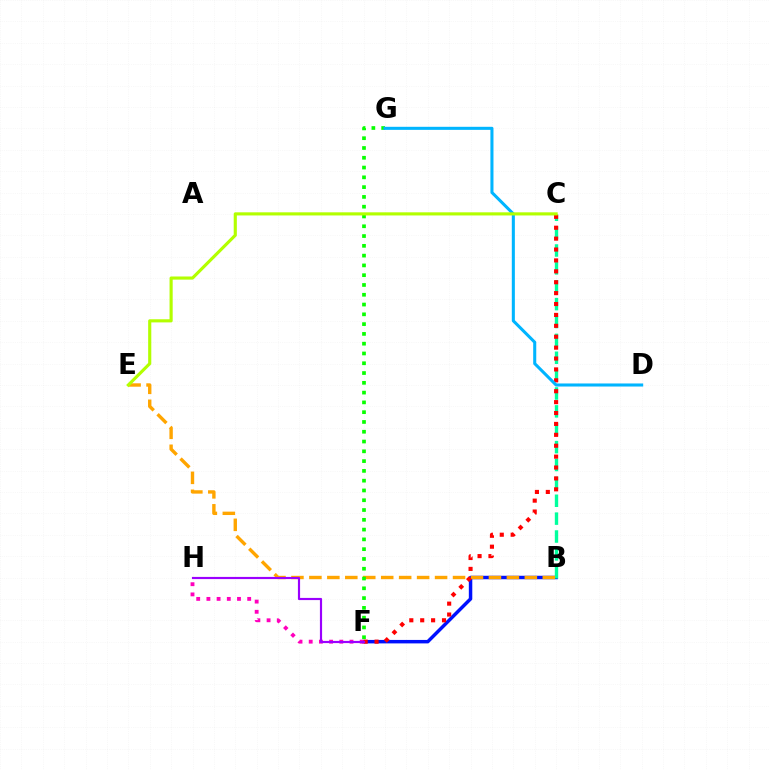{('B', 'F'): [{'color': '#0010ff', 'line_style': 'solid', 'thickness': 2.49}], ('B', 'C'): [{'color': '#00ff9d', 'line_style': 'dashed', 'thickness': 2.43}], ('B', 'E'): [{'color': '#ffa500', 'line_style': 'dashed', 'thickness': 2.44}], ('C', 'F'): [{'color': '#ff0000', 'line_style': 'dotted', 'thickness': 2.96}], ('F', 'H'): [{'color': '#ff00bd', 'line_style': 'dotted', 'thickness': 2.77}, {'color': '#9b00ff', 'line_style': 'solid', 'thickness': 1.56}], ('F', 'G'): [{'color': '#08ff00', 'line_style': 'dotted', 'thickness': 2.66}], ('D', 'G'): [{'color': '#00b5ff', 'line_style': 'solid', 'thickness': 2.2}], ('C', 'E'): [{'color': '#b3ff00', 'line_style': 'solid', 'thickness': 2.26}]}